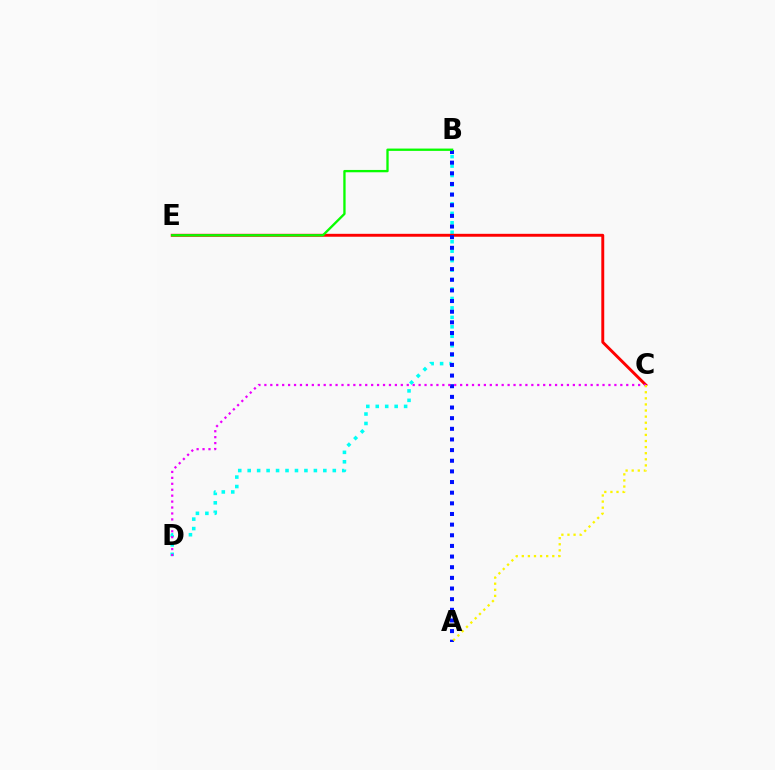{('B', 'D'): [{'color': '#00fff6', 'line_style': 'dotted', 'thickness': 2.57}], ('C', 'E'): [{'color': '#ff0000', 'line_style': 'solid', 'thickness': 2.1}], ('A', 'B'): [{'color': '#0010ff', 'line_style': 'dotted', 'thickness': 2.89}], ('C', 'D'): [{'color': '#ee00ff', 'line_style': 'dotted', 'thickness': 1.61}], ('A', 'C'): [{'color': '#fcf500', 'line_style': 'dotted', 'thickness': 1.66}], ('B', 'E'): [{'color': '#08ff00', 'line_style': 'solid', 'thickness': 1.67}]}